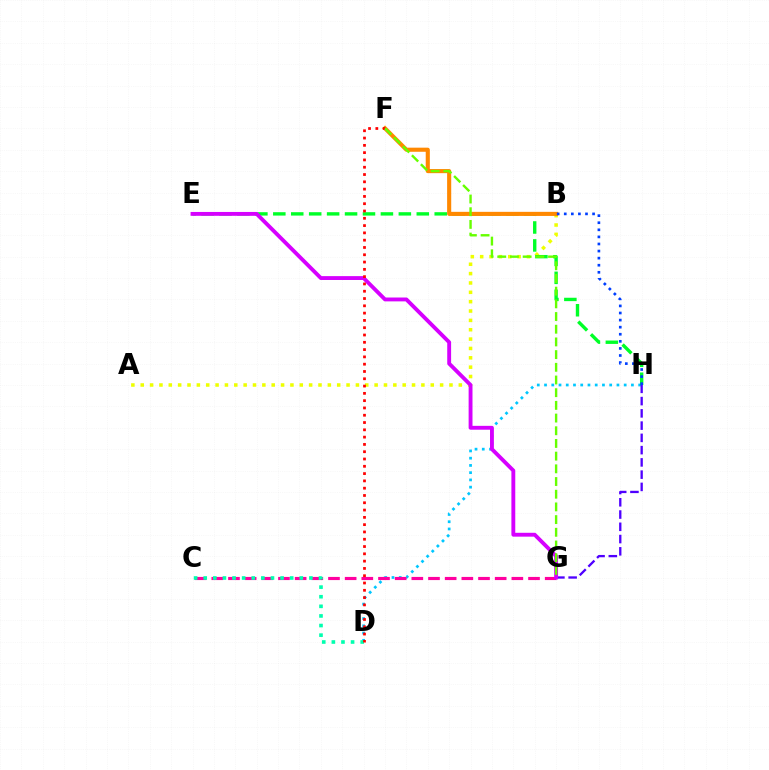{('D', 'H'): [{'color': '#00c7ff', 'line_style': 'dotted', 'thickness': 1.97}], ('A', 'B'): [{'color': '#eeff00', 'line_style': 'dotted', 'thickness': 2.54}], ('E', 'H'): [{'color': '#00ff27', 'line_style': 'dashed', 'thickness': 2.44}], ('C', 'G'): [{'color': '#ff00a0', 'line_style': 'dashed', 'thickness': 2.26}], ('G', 'H'): [{'color': '#4f00ff', 'line_style': 'dashed', 'thickness': 1.67}], ('C', 'D'): [{'color': '#00ffaf', 'line_style': 'dotted', 'thickness': 2.61}], ('B', 'F'): [{'color': '#ff8800', 'line_style': 'solid', 'thickness': 2.95}], ('E', 'G'): [{'color': '#d600ff', 'line_style': 'solid', 'thickness': 2.79}], ('D', 'F'): [{'color': '#ff0000', 'line_style': 'dotted', 'thickness': 1.98}], ('F', 'G'): [{'color': '#66ff00', 'line_style': 'dashed', 'thickness': 1.72}], ('B', 'H'): [{'color': '#003fff', 'line_style': 'dotted', 'thickness': 1.92}]}